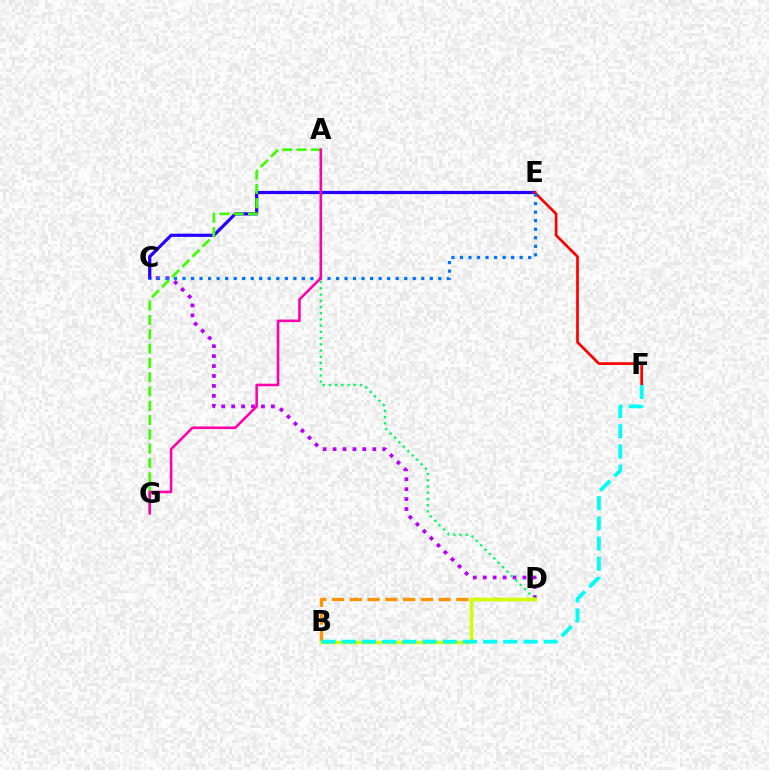{('C', 'E'): [{'color': '#2500ff', 'line_style': 'solid', 'thickness': 2.3}, {'color': '#0074ff', 'line_style': 'dotted', 'thickness': 2.32}], ('E', 'F'): [{'color': '#ff0000', 'line_style': 'solid', 'thickness': 1.95}], ('C', 'D'): [{'color': '#b900ff', 'line_style': 'dotted', 'thickness': 2.7}], ('A', 'D'): [{'color': '#00ff5c', 'line_style': 'dotted', 'thickness': 1.69}], ('B', 'D'): [{'color': '#ff9400', 'line_style': 'dashed', 'thickness': 2.41}, {'color': '#d1ff00', 'line_style': 'solid', 'thickness': 2.49}], ('A', 'G'): [{'color': '#3dff00', 'line_style': 'dashed', 'thickness': 1.94}, {'color': '#ff00ac', 'line_style': 'solid', 'thickness': 1.85}], ('B', 'F'): [{'color': '#00fff6', 'line_style': 'dashed', 'thickness': 2.74}]}